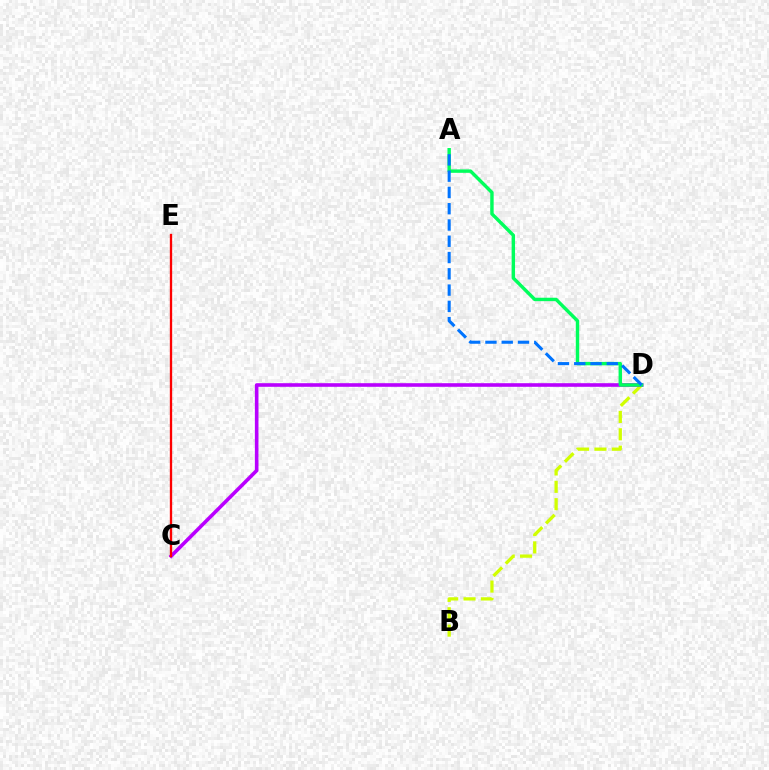{('B', 'D'): [{'color': '#d1ff00', 'line_style': 'dashed', 'thickness': 2.36}], ('C', 'D'): [{'color': '#b900ff', 'line_style': 'solid', 'thickness': 2.59}], ('C', 'E'): [{'color': '#ff0000', 'line_style': 'solid', 'thickness': 1.68}], ('A', 'D'): [{'color': '#00ff5c', 'line_style': 'solid', 'thickness': 2.46}, {'color': '#0074ff', 'line_style': 'dashed', 'thickness': 2.21}]}